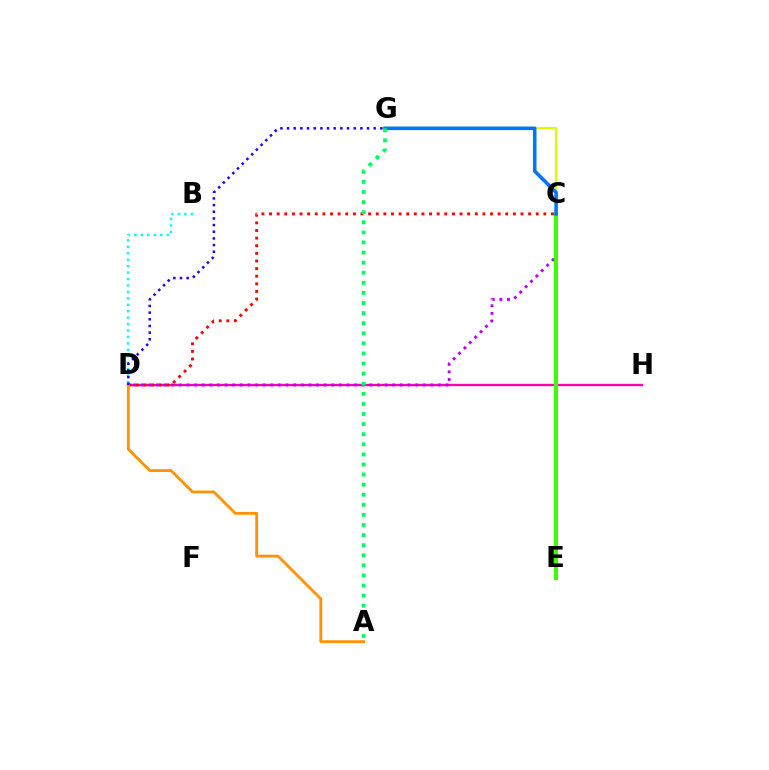{('D', 'H'): [{'color': '#ff00ac', 'line_style': 'solid', 'thickness': 1.7}], ('C', 'D'): [{'color': '#b900ff', 'line_style': 'dotted', 'thickness': 2.07}, {'color': '#ff0000', 'line_style': 'dotted', 'thickness': 2.07}], ('C', 'G'): [{'color': '#d1ff00', 'line_style': 'solid', 'thickness': 1.57}, {'color': '#0074ff', 'line_style': 'solid', 'thickness': 2.55}], ('A', 'D'): [{'color': '#ff9400', 'line_style': 'solid', 'thickness': 2.04}], ('C', 'E'): [{'color': '#3dff00', 'line_style': 'solid', 'thickness': 2.87}], ('B', 'D'): [{'color': '#00fff6', 'line_style': 'dotted', 'thickness': 1.75}], ('D', 'G'): [{'color': '#2500ff', 'line_style': 'dotted', 'thickness': 1.81}], ('A', 'G'): [{'color': '#00ff5c', 'line_style': 'dotted', 'thickness': 2.74}]}